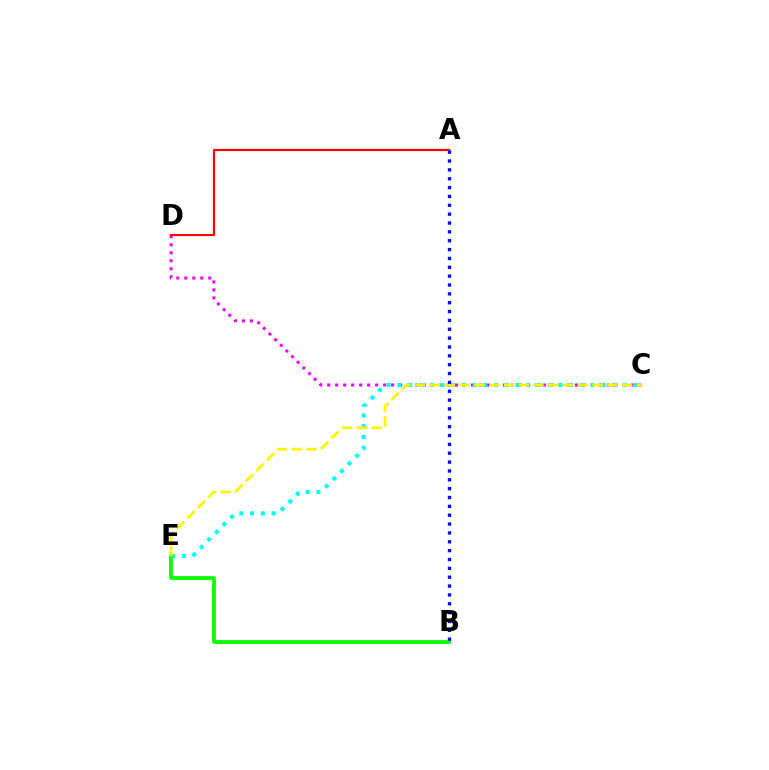{('C', 'D'): [{'color': '#ee00ff', 'line_style': 'dotted', 'thickness': 2.17}], ('C', 'E'): [{'color': '#00fff6', 'line_style': 'dotted', 'thickness': 2.92}, {'color': '#fcf500', 'line_style': 'dashed', 'thickness': 2.01}], ('B', 'E'): [{'color': '#08ff00', 'line_style': 'solid', 'thickness': 2.67}], ('A', 'D'): [{'color': '#ff0000', 'line_style': 'solid', 'thickness': 1.56}], ('A', 'B'): [{'color': '#0010ff', 'line_style': 'dotted', 'thickness': 2.41}]}